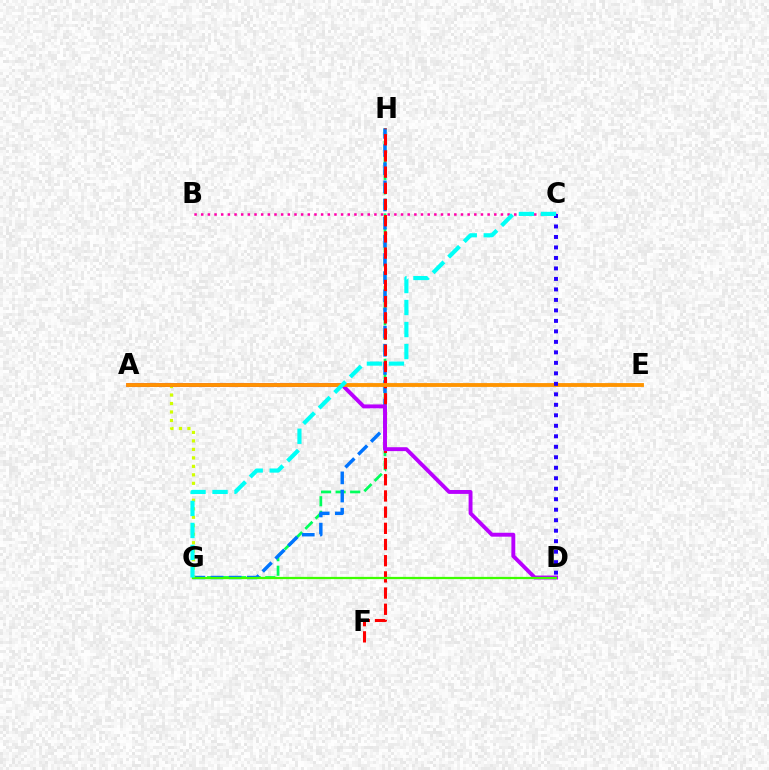{('G', 'H'): [{'color': '#00ff5c', 'line_style': 'dashed', 'thickness': 1.98}, {'color': '#0074ff', 'line_style': 'dashed', 'thickness': 2.47}], ('F', 'H'): [{'color': '#ff0000', 'line_style': 'dashed', 'thickness': 2.2}], ('A', 'G'): [{'color': '#d1ff00', 'line_style': 'dotted', 'thickness': 2.31}], ('B', 'C'): [{'color': '#ff00ac', 'line_style': 'dotted', 'thickness': 1.81}], ('A', 'D'): [{'color': '#b900ff', 'line_style': 'solid', 'thickness': 2.81}], ('D', 'G'): [{'color': '#3dff00', 'line_style': 'solid', 'thickness': 1.61}], ('A', 'E'): [{'color': '#ff9400', 'line_style': 'solid', 'thickness': 2.77}], ('C', 'D'): [{'color': '#2500ff', 'line_style': 'dotted', 'thickness': 2.85}], ('C', 'G'): [{'color': '#00fff6', 'line_style': 'dashed', 'thickness': 2.99}]}